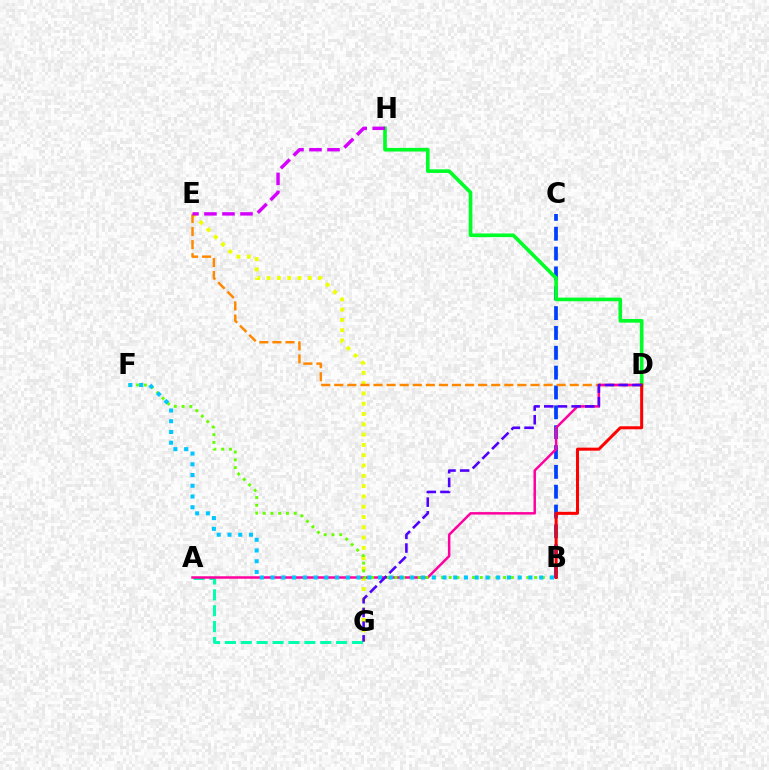{('E', 'G'): [{'color': '#eeff00', 'line_style': 'dotted', 'thickness': 2.8}], ('A', 'G'): [{'color': '#00ffaf', 'line_style': 'dashed', 'thickness': 2.16}], ('B', 'C'): [{'color': '#003fff', 'line_style': 'dashed', 'thickness': 2.7}], ('D', 'E'): [{'color': '#ff8800', 'line_style': 'dashed', 'thickness': 1.78}], ('A', 'D'): [{'color': '#ff00a0', 'line_style': 'solid', 'thickness': 1.79}], ('B', 'F'): [{'color': '#66ff00', 'line_style': 'dotted', 'thickness': 2.11}, {'color': '#00c7ff', 'line_style': 'dotted', 'thickness': 2.92}], ('D', 'H'): [{'color': '#00ff27', 'line_style': 'solid', 'thickness': 2.62}], ('E', 'H'): [{'color': '#d600ff', 'line_style': 'dashed', 'thickness': 2.45}], ('B', 'D'): [{'color': '#ff0000', 'line_style': 'solid', 'thickness': 2.18}], ('D', 'G'): [{'color': '#4f00ff', 'line_style': 'dashed', 'thickness': 1.86}]}